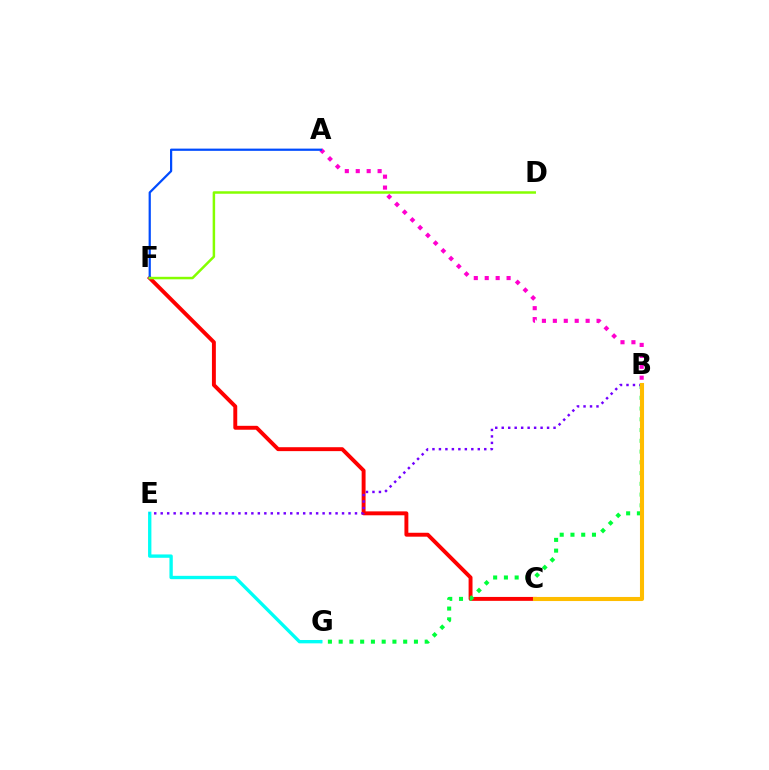{('A', 'B'): [{'color': '#ff00cf', 'line_style': 'dotted', 'thickness': 2.97}], ('C', 'F'): [{'color': '#ff0000', 'line_style': 'solid', 'thickness': 2.82}], ('B', 'G'): [{'color': '#00ff39', 'line_style': 'dotted', 'thickness': 2.92}], ('A', 'F'): [{'color': '#004bff', 'line_style': 'solid', 'thickness': 1.6}], ('D', 'F'): [{'color': '#84ff00', 'line_style': 'solid', 'thickness': 1.79}], ('E', 'G'): [{'color': '#00fff6', 'line_style': 'solid', 'thickness': 2.41}], ('B', 'E'): [{'color': '#7200ff', 'line_style': 'dotted', 'thickness': 1.76}], ('B', 'C'): [{'color': '#ffbd00', 'line_style': 'solid', 'thickness': 2.94}]}